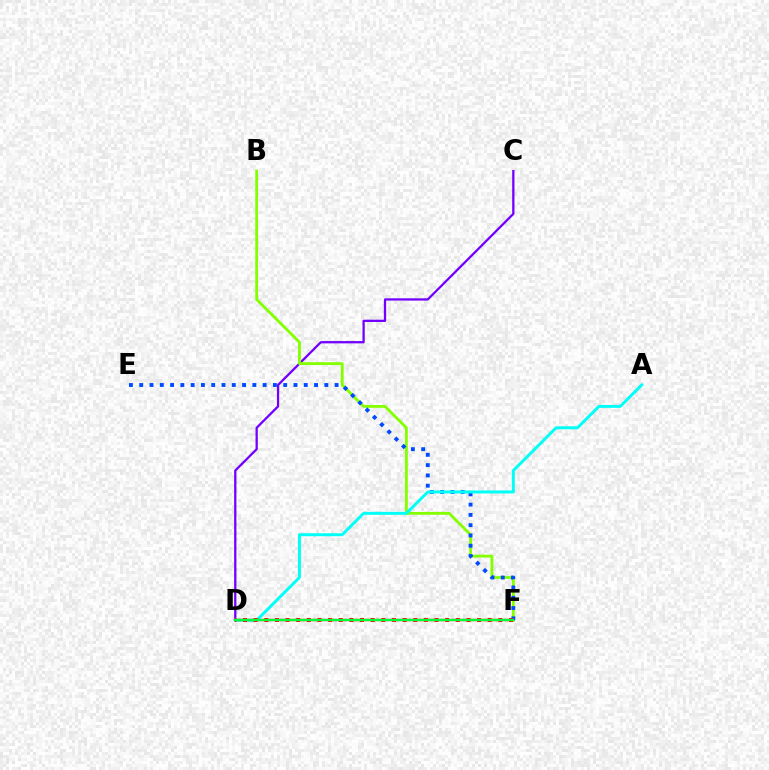{('C', 'D'): [{'color': '#7200ff', 'line_style': 'solid', 'thickness': 1.64}], ('B', 'F'): [{'color': '#84ff00', 'line_style': 'solid', 'thickness': 2.03}], ('E', 'F'): [{'color': '#004bff', 'line_style': 'dotted', 'thickness': 2.79}], ('D', 'F'): [{'color': '#ffbd00', 'line_style': 'dashed', 'thickness': 1.73}, {'color': '#ff00cf', 'line_style': 'solid', 'thickness': 1.62}, {'color': '#ff0000', 'line_style': 'dotted', 'thickness': 2.89}, {'color': '#00ff39', 'line_style': 'solid', 'thickness': 1.7}], ('A', 'D'): [{'color': '#00fff6', 'line_style': 'solid', 'thickness': 2.13}]}